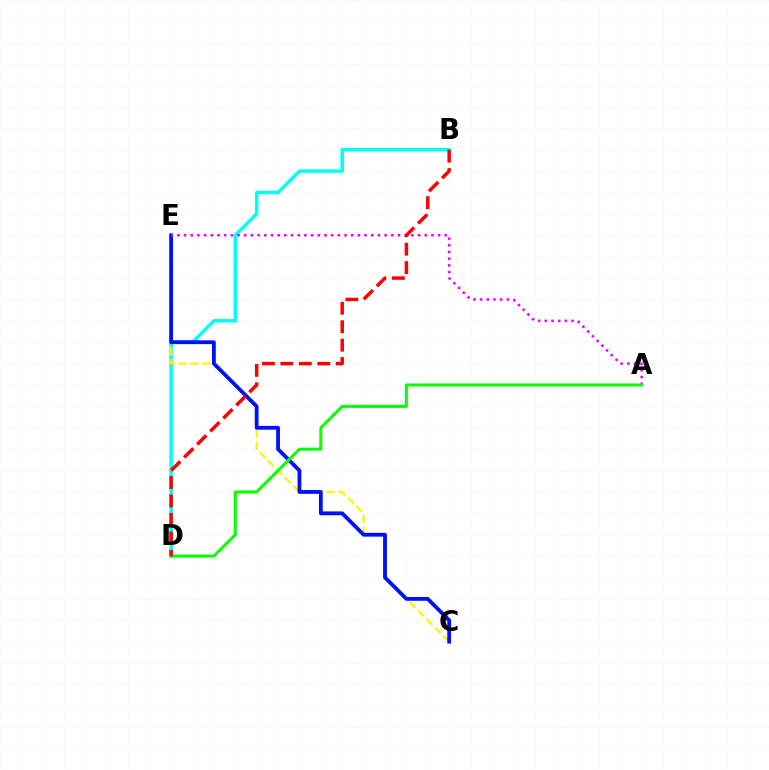{('B', 'D'): [{'color': '#00fff6', 'line_style': 'solid', 'thickness': 2.52}, {'color': '#ff0000', 'line_style': 'dashed', 'thickness': 2.51}], ('C', 'E'): [{'color': '#fcf500', 'line_style': 'dashed', 'thickness': 1.62}, {'color': '#0010ff', 'line_style': 'solid', 'thickness': 2.74}], ('A', 'E'): [{'color': '#ee00ff', 'line_style': 'dotted', 'thickness': 1.82}], ('A', 'D'): [{'color': '#08ff00', 'line_style': 'solid', 'thickness': 2.17}]}